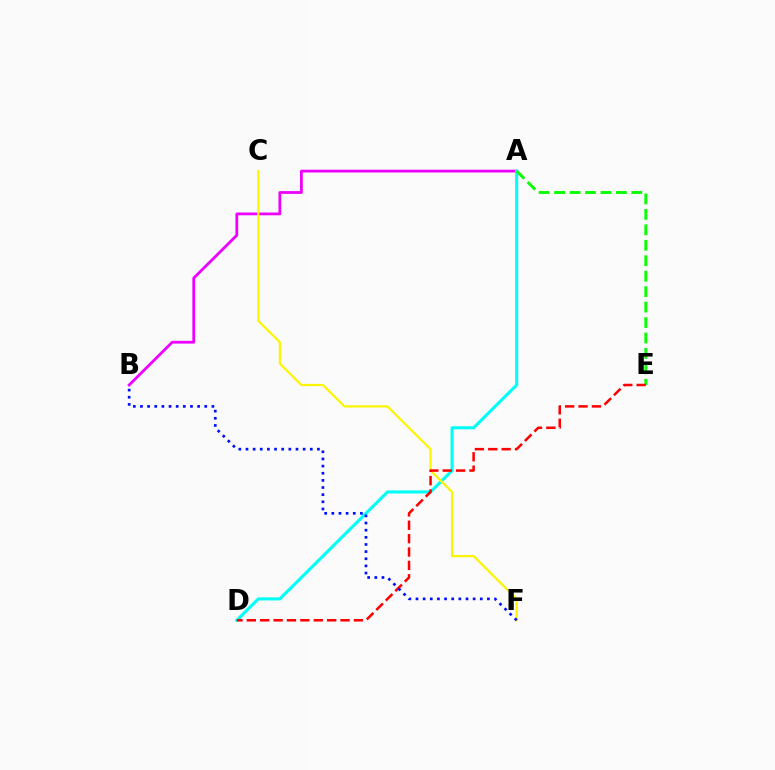{('A', 'B'): [{'color': '#ee00ff', 'line_style': 'solid', 'thickness': 2.01}], ('A', 'D'): [{'color': '#00fff6', 'line_style': 'solid', 'thickness': 2.23}], ('A', 'E'): [{'color': '#08ff00', 'line_style': 'dashed', 'thickness': 2.1}], ('C', 'F'): [{'color': '#fcf500', 'line_style': 'solid', 'thickness': 1.59}], ('D', 'E'): [{'color': '#ff0000', 'line_style': 'dashed', 'thickness': 1.82}], ('B', 'F'): [{'color': '#0010ff', 'line_style': 'dotted', 'thickness': 1.94}]}